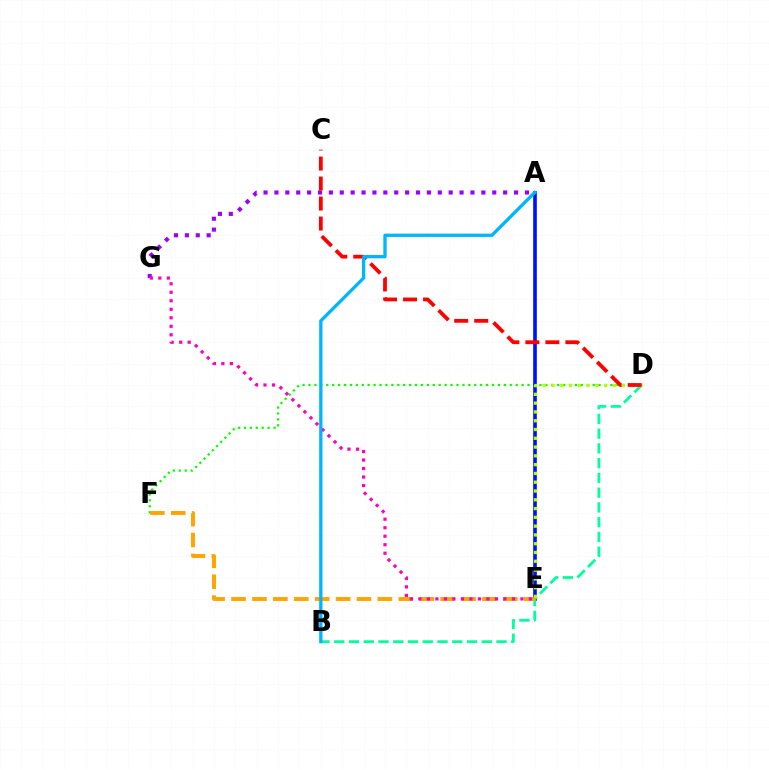{('D', 'F'): [{'color': '#08ff00', 'line_style': 'dotted', 'thickness': 1.61}], ('A', 'E'): [{'color': '#0010ff', 'line_style': 'solid', 'thickness': 2.62}], ('B', 'D'): [{'color': '#00ff9d', 'line_style': 'dashed', 'thickness': 2.0}], ('A', 'G'): [{'color': '#9b00ff', 'line_style': 'dotted', 'thickness': 2.96}], ('D', 'E'): [{'color': '#b3ff00', 'line_style': 'dotted', 'thickness': 2.39}], ('E', 'F'): [{'color': '#ffa500', 'line_style': 'dashed', 'thickness': 2.84}], ('C', 'D'): [{'color': '#ff0000', 'line_style': 'dashed', 'thickness': 2.72}], ('E', 'G'): [{'color': '#ff00bd', 'line_style': 'dotted', 'thickness': 2.31}], ('A', 'B'): [{'color': '#00b5ff', 'line_style': 'solid', 'thickness': 2.38}]}